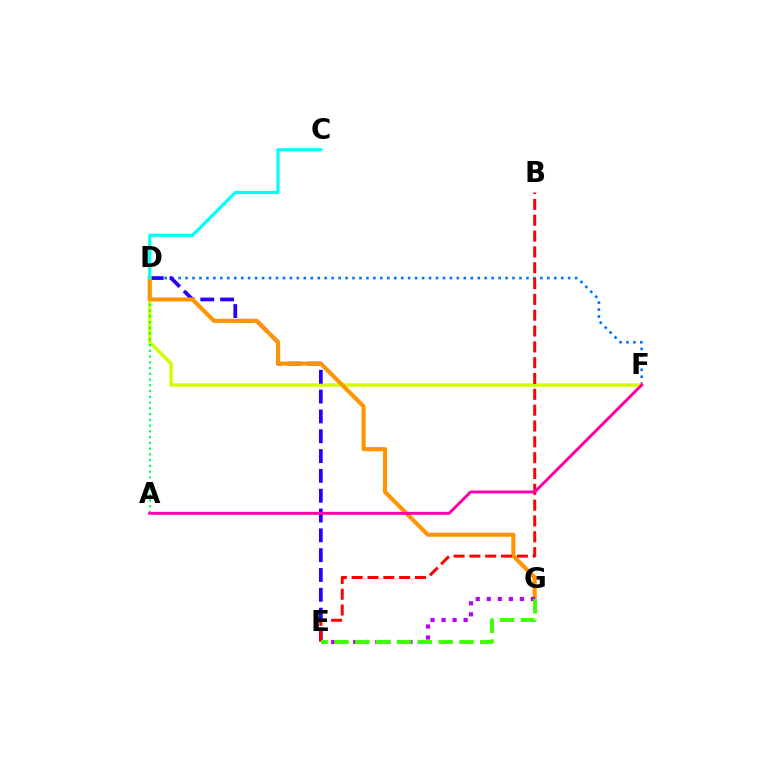{('D', 'F'): [{'color': '#0074ff', 'line_style': 'dotted', 'thickness': 1.89}, {'color': '#d1ff00', 'line_style': 'solid', 'thickness': 2.51}], ('A', 'D'): [{'color': '#00ff5c', 'line_style': 'dotted', 'thickness': 1.56}], ('D', 'E'): [{'color': '#2500ff', 'line_style': 'dashed', 'thickness': 2.69}], ('D', 'G'): [{'color': '#ff9400', 'line_style': 'solid', 'thickness': 2.94}], ('B', 'E'): [{'color': '#ff0000', 'line_style': 'dashed', 'thickness': 2.15}], ('E', 'G'): [{'color': '#b900ff', 'line_style': 'dotted', 'thickness': 3.0}, {'color': '#3dff00', 'line_style': 'dashed', 'thickness': 2.83}], ('A', 'F'): [{'color': '#ff00ac', 'line_style': 'solid', 'thickness': 2.12}], ('C', 'D'): [{'color': '#00fff6', 'line_style': 'solid', 'thickness': 2.28}]}